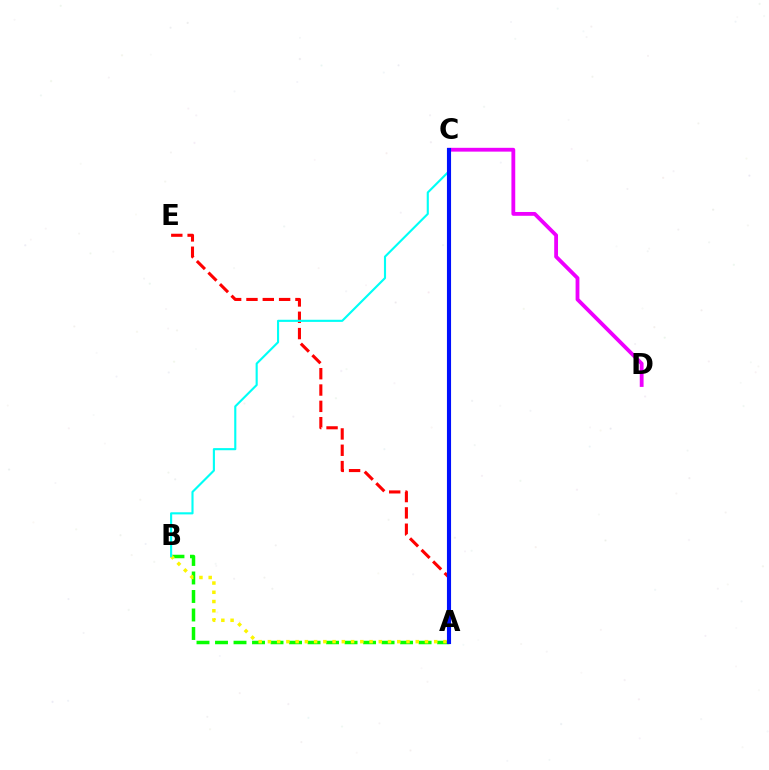{('A', 'E'): [{'color': '#ff0000', 'line_style': 'dashed', 'thickness': 2.22}], ('A', 'B'): [{'color': '#08ff00', 'line_style': 'dashed', 'thickness': 2.51}, {'color': '#fcf500', 'line_style': 'dotted', 'thickness': 2.51}], ('C', 'D'): [{'color': '#ee00ff', 'line_style': 'solid', 'thickness': 2.74}], ('B', 'C'): [{'color': '#00fff6', 'line_style': 'solid', 'thickness': 1.53}], ('A', 'C'): [{'color': '#0010ff', 'line_style': 'solid', 'thickness': 2.96}]}